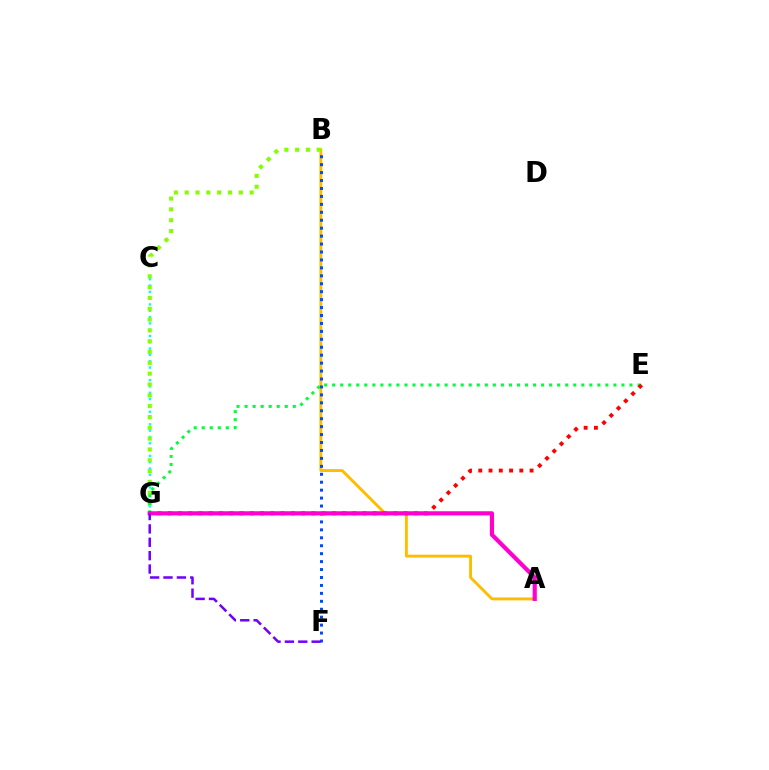{('C', 'G'): [{'color': '#00fff6', 'line_style': 'dotted', 'thickness': 1.71}], ('A', 'B'): [{'color': '#ffbd00', 'line_style': 'solid', 'thickness': 2.08}], ('B', 'G'): [{'color': '#84ff00', 'line_style': 'dotted', 'thickness': 2.94}], ('E', 'G'): [{'color': '#00ff39', 'line_style': 'dotted', 'thickness': 2.18}, {'color': '#ff0000', 'line_style': 'dotted', 'thickness': 2.79}], ('B', 'F'): [{'color': '#004bff', 'line_style': 'dotted', 'thickness': 2.16}], ('A', 'G'): [{'color': '#ff00cf', 'line_style': 'solid', 'thickness': 3.0}], ('F', 'G'): [{'color': '#7200ff', 'line_style': 'dashed', 'thickness': 1.82}]}